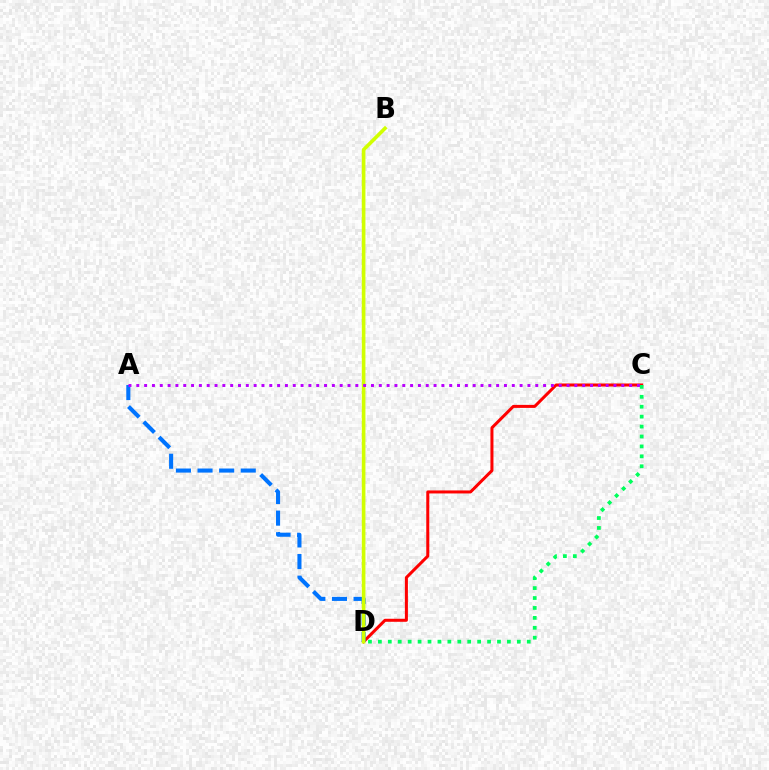{('C', 'D'): [{'color': '#ff0000', 'line_style': 'solid', 'thickness': 2.17}, {'color': '#00ff5c', 'line_style': 'dotted', 'thickness': 2.7}], ('A', 'D'): [{'color': '#0074ff', 'line_style': 'dashed', 'thickness': 2.94}], ('B', 'D'): [{'color': '#d1ff00', 'line_style': 'solid', 'thickness': 2.61}], ('A', 'C'): [{'color': '#b900ff', 'line_style': 'dotted', 'thickness': 2.13}]}